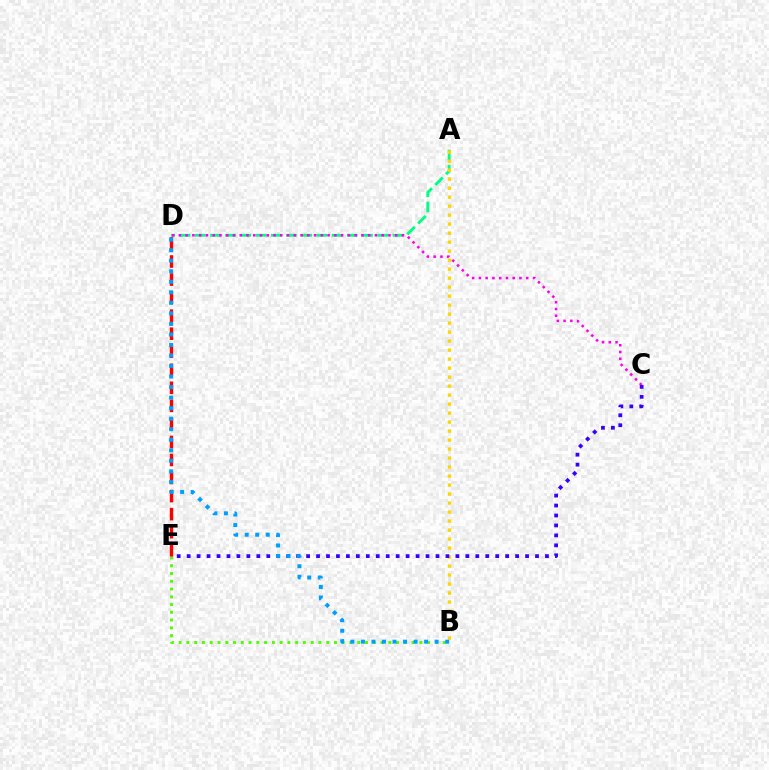{('A', 'D'): [{'color': '#00ff86', 'line_style': 'dashed', 'thickness': 2.07}], ('B', 'E'): [{'color': '#4fff00', 'line_style': 'dotted', 'thickness': 2.11}], ('C', 'D'): [{'color': '#ff00ed', 'line_style': 'dotted', 'thickness': 1.84}], ('A', 'B'): [{'color': '#ffd500', 'line_style': 'dotted', 'thickness': 2.44}], ('C', 'E'): [{'color': '#3700ff', 'line_style': 'dotted', 'thickness': 2.7}], ('D', 'E'): [{'color': '#ff0000', 'line_style': 'dashed', 'thickness': 2.45}], ('B', 'D'): [{'color': '#009eff', 'line_style': 'dotted', 'thickness': 2.86}]}